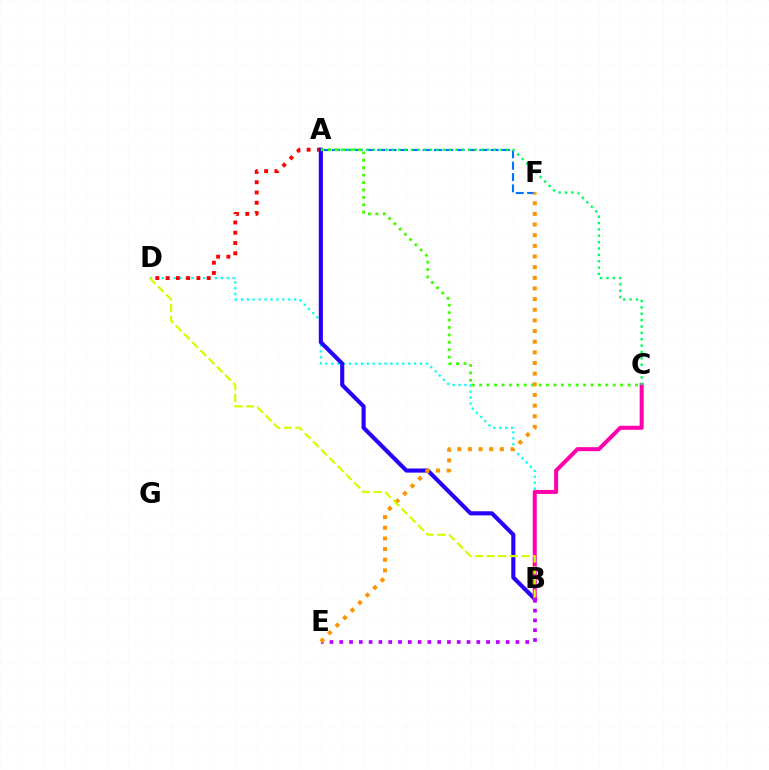{('B', 'D'): [{'color': '#00fff6', 'line_style': 'dotted', 'thickness': 1.61}, {'color': '#d1ff00', 'line_style': 'dashed', 'thickness': 1.58}], ('A', 'D'): [{'color': '#ff0000', 'line_style': 'dotted', 'thickness': 2.79}], ('A', 'B'): [{'color': '#2500ff', 'line_style': 'solid', 'thickness': 2.95}], ('A', 'F'): [{'color': '#0074ff', 'line_style': 'dashed', 'thickness': 1.54}], ('B', 'C'): [{'color': '#ff00ac', 'line_style': 'solid', 'thickness': 2.89}], ('B', 'E'): [{'color': '#b900ff', 'line_style': 'dotted', 'thickness': 2.66}], ('A', 'C'): [{'color': '#00ff5c', 'line_style': 'dotted', 'thickness': 1.73}, {'color': '#3dff00', 'line_style': 'dotted', 'thickness': 2.02}], ('E', 'F'): [{'color': '#ff9400', 'line_style': 'dotted', 'thickness': 2.89}]}